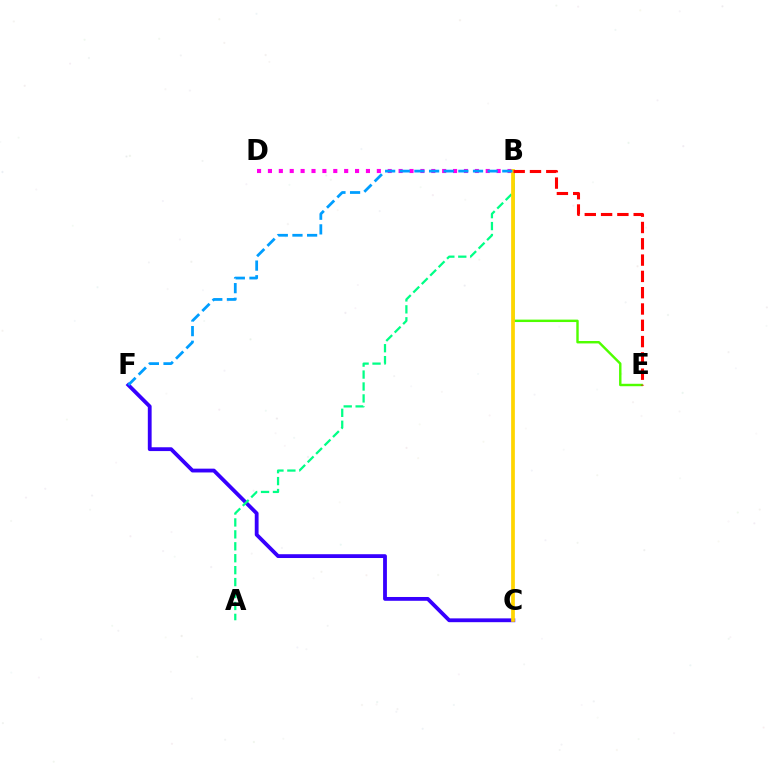{('B', 'E'): [{'color': '#4fff00', 'line_style': 'solid', 'thickness': 1.75}, {'color': '#ff0000', 'line_style': 'dashed', 'thickness': 2.21}], ('B', 'D'): [{'color': '#ff00ed', 'line_style': 'dotted', 'thickness': 2.96}], ('C', 'F'): [{'color': '#3700ff', 'line_style': 'solid', 'thickness': 2.74}], ('A', 'B'): [{'color': '#00ff86', 'line_style': 'dashed', 'thickness': 1.62}], ('B', 'C'): [{'color': '#ffd500', 'line_style': 'solid', 'thickness': 2.69}], ('B', 'F'): [{'color': '#009eff', 'line_style': 'dashed', 'thickness': 1.99}]}